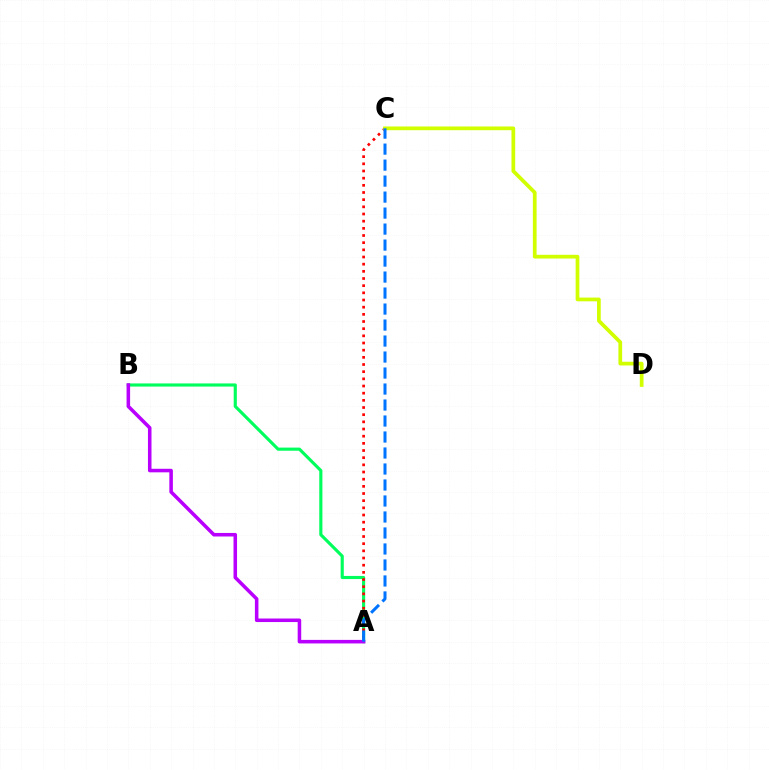{('A', 'B'): [{'color': '#00ff5c', 'line_style': 'solid', 'thickness': 2.26}, {'color': '#b900ff', 'line_style': 'solid', 'thickness': 2.55}], ('A', 'C'): [{'color': '#ff0000', 'line_style': 'dotted', 'thickness': 1.95}, {'color': '#0074ff', 'line_style': 'dashed', 'thickness': 2.17}], ('C', 'D'): [{'color': '#d1ff00', 'line_style': 'solid', 'thickness': 2.69}]}